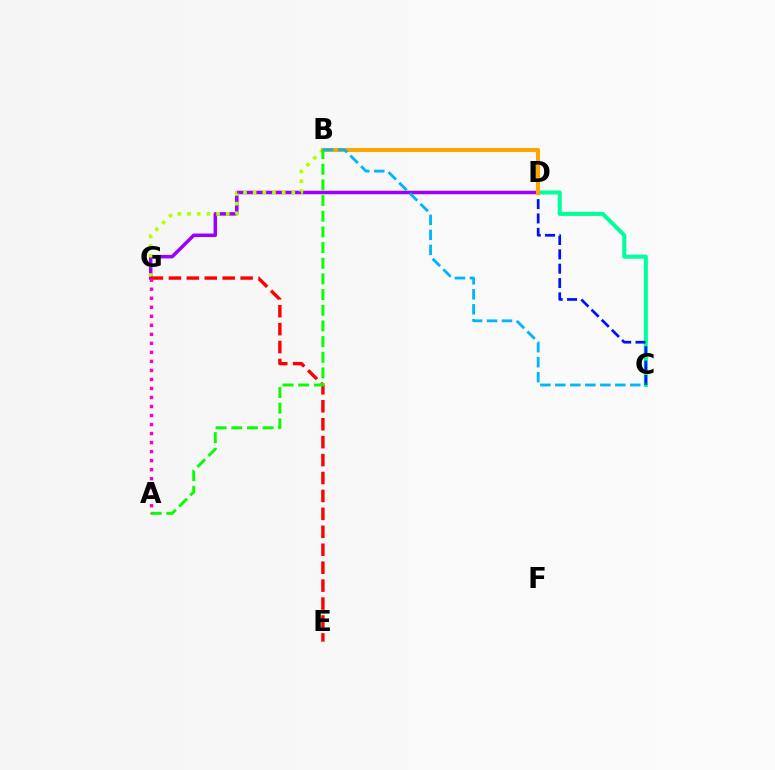{('C', 'D'): [{'color': '#00ff9d', 'line_style': 'solid', 'thickness': 2.92}, {'color': '#0010ff', 'line_style': 'dashed', 'thickness': 1.95}], ('D', 'G'): [{'color': '#9b00ff', 'line_style': 'solid', 'thickness': 2.52}], ('B', 'G'): [{'color': '#b3ff00', 'line_style': 'dotted', 'thickness': 2.63}], ('E', 'G'): [{'color': '#ff0000', 'line_style': 'dashed', 'thickness': 2.44}], ('B', 'D'): [{'color': '#ffa500', 'line_style': 'solid', 'thickness': 2.95}], ('A', 'B'): [{'color': '#08ff00', 'line_style': 'dashed', 'thickness': 2.13}], ('B', 'C'): [{'color': '#00b5ff', 'line_style': 'dashed', 'thickness': 2.04}], ('A', 'G'): [{'color': '#ff00bd', 'line_style': 'dotted', 'thickness': 2.45}]}